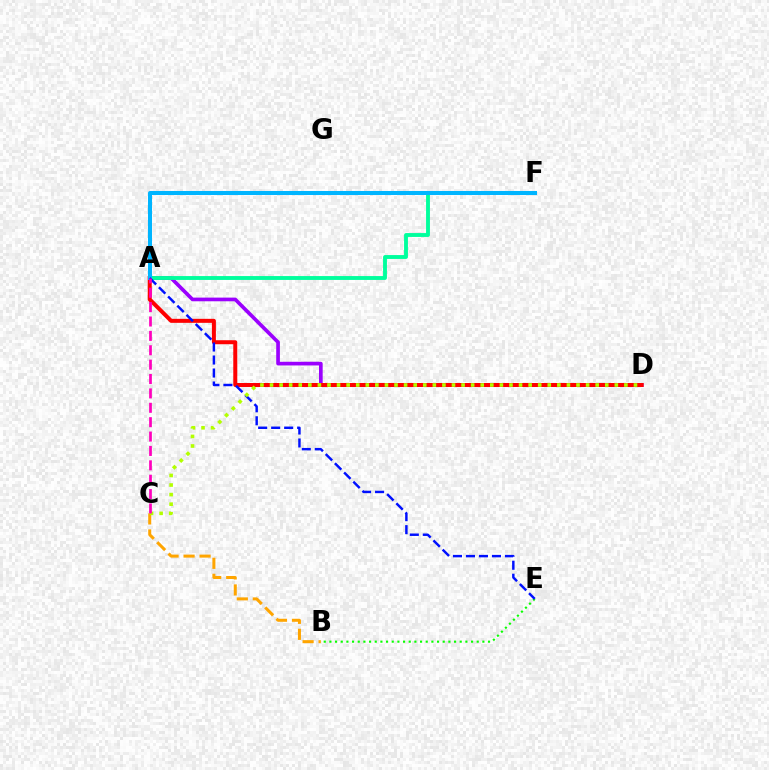{('B', 'C'): [{'color': '#ffa500', 'line_style': 'dashed', 'thickness': 2.17}], ('A', 'D'): [{'color': '#9b00ff', 'line_style': 'solid', 'thickness': 2.65}, {'color': '#ff0000', 'line_style': 'solid', 'thickness': 2.88}], ('B', 'E'): [{'color': '#08ff00', 'line_style': 'dotted', 'thickness': 1.54}], ('A', 'F'): [{'color': '#00ff9d', 'line_style': 'solid', 'thickness': 2.78}, {'color': '#00b5ff', 'line_style': 'solid', 'thickness': 2.9}], ('A', 'E'): [{'color': '#0010ff', 'line_style': 'dashed', 'thickness': 1.77}], ('C', 'D'): [{'color': '#b3ff00', 'line_style': 'dotted', 'thickness': 2.6}], ('A', 'C'): [{'color': '#ff00bd', 'line_style': 'dashed', 'thickness': 1.95}]}